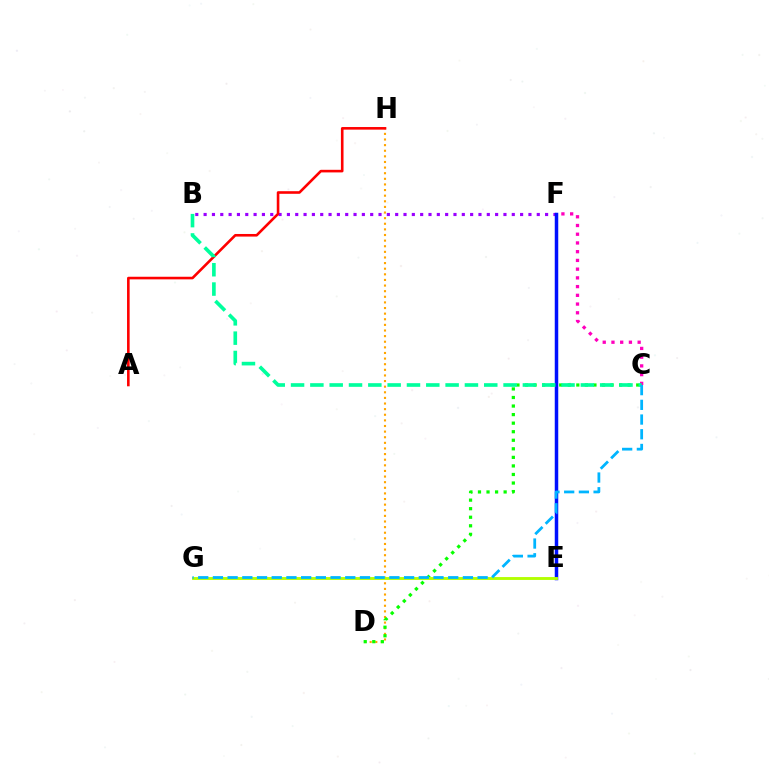{('C', 'F'): [{'color': '#ff00bd', 'line_style': 'dotted', 'thickness': 2.37}], ('B', 'F'): [{'color': '#9b00ff', 'line_style': 'dotted', 'thickness': 2.26}], ('D', 'H'): [{'color': '#ffa500', 'line_style': 'dotted', 'thickness': 1.53}], ('A', 'H'): [{'color': '#ff0000', 'line_style': 'solid', 'thickness': 1.88}], ('E', 'F'): [{'color': '#0010ff', 'line_style': 'solid', 'thickness': 2.51}], ('C', 'D'): [{'color': '#08ff00', 'line_style': 'dotted', 'thickness': 2.32}], ('B', 'C'): [{'color': '#00ff9d', 'line_style': 'dashed', 'thickness': 2.62}], ('E', 'G'): [{'color': '#b3ff00', 'line_style': 'solid', 'thickness': 2.07}], ('C', 'G'): [{'color': '#00b5ff', 'line_style': 'dashed', 'thickness': 2.0}]}